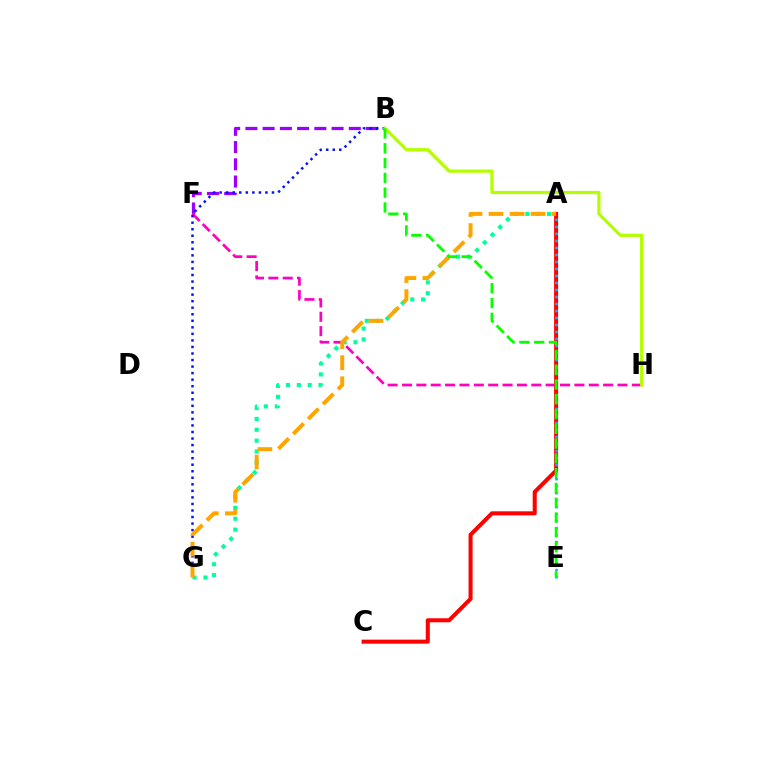{('B', 'F'): [{'color': '#9b00ff', 'line_style': 'dashed', 'thickness': 2.34}], ('F', 'H'): [{'color': '#ff00bd', 'line_style': 'dashed', 'thickness': 1.95}], ('A', 'C'): [{'color': '#ff0000', 'line_style': 'solid', 'thickness': 2.91}], ('A', 'G'): [{'color': '#00ff9d', 'line_style': 'dotted', 'thickness': 2.95}, {'color': '#ffa500', 'line_style': 'dashed', 'thickness': 2.86}], ('A', 'E'): [{'color': '#00b5ff', 'line_style': 'dotted', 'thickness': 1.9}], ('B', 'G'): [{'color': '#0010ff', 'line_style': 'dotted', 'thickness': 1.78}], ('B', 'H'): [{'color': '#b3ff00', 'line_style': 'solid', 'thickness': 2.32}], ('B', 'E'): [{'color': '#08ff00', 'line_style': 'dashed', 'thickness': 2.01}]}